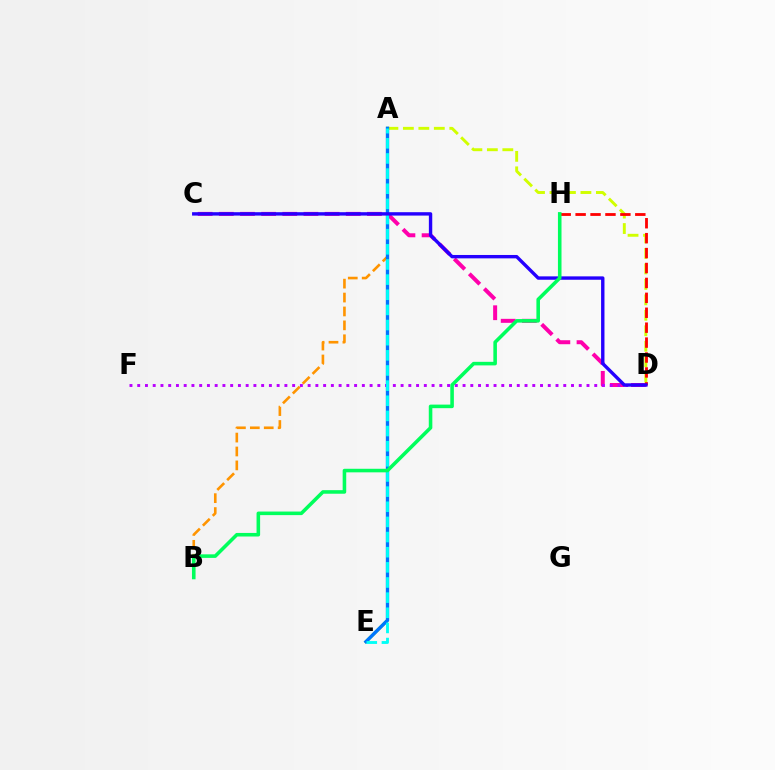{('C', 'D'): [{'color': '#ff00ac', 'line_style': 'dashed', 'thickness': 2.87}, {'color': '#2500ff', 'line_style': 'solid', 'thickness': 2.44}], ('A', 'E'): [{'color': '#3dff00', 'line_style': 'solid', 'thickness': 2.17}, {'color': '#0074ff', 'line_style': 'solid', 'thickness': 2.41}, {'color': '#00fff6', 'line_style': 'dashed', 'thickness': 2.06}], ('D', 'F'): [{'color': '#b900ff', 'line_style': 'dotted', 'thickness': 2.1}], ('A', 'B'): [{'color': '#ff9400', 'line_style': 'dashed', 'thickness': 1.89}], ('A', 'D'): [{'color': '#d1ff00', 'line_style': 'dashed', 'thickness': 2.1}], ('D', 'H'): [{'color': '#ff0000', 'line_style': 'dashed', 'thickness': 2.03}], ('B', 'H'): [{'color': '#00ff5c', 'line_style': 'solid', 'thickness': 2.57}]}